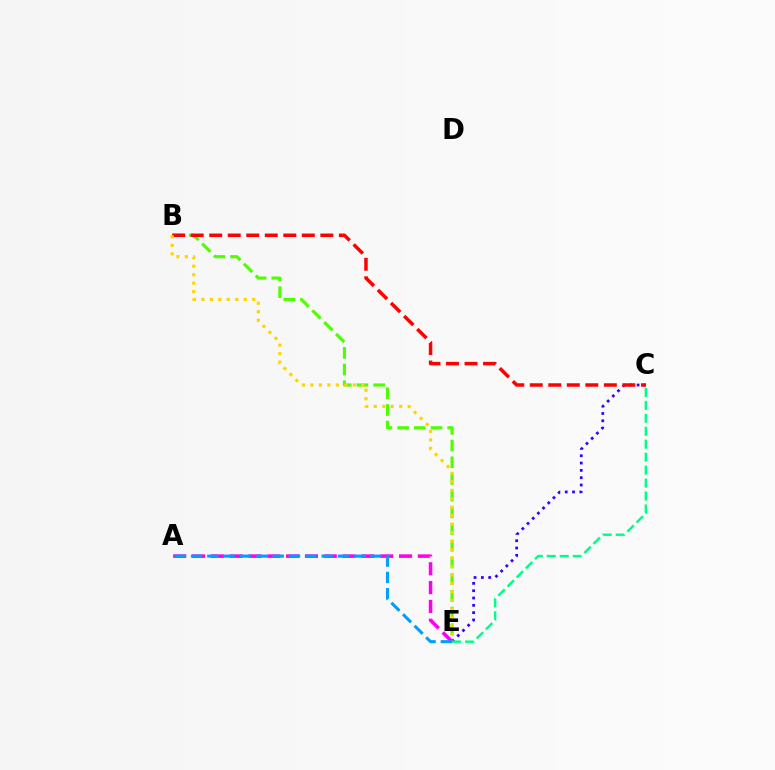{('B', 'E'): [{'color': '#4fff00', 'line_style': 'dashed', 'thickness': 2.27}, {'color': '#ffd500', 'line_style': 'dotted', 'thickness': 2.3}], ('C', 'E'): [{'color': '#3700ff', 'line_style': 'dotted', 'thickness': 1.99}, {'color': '#00ff86', 'line_style': 'dashed', 'thickness': 1.76}], ('B', 'C'): [{'color': '#ff0000', 'line_style': 'dashed', 'thickness': 2.52}], ('A', 'E'): [{'color': '#ff00ed', 'line_style': 'dashed', 'thickness': 2.56}, {'color': '#009eff', 'line_style': 'dashed', 'thickness': 2.22}]}